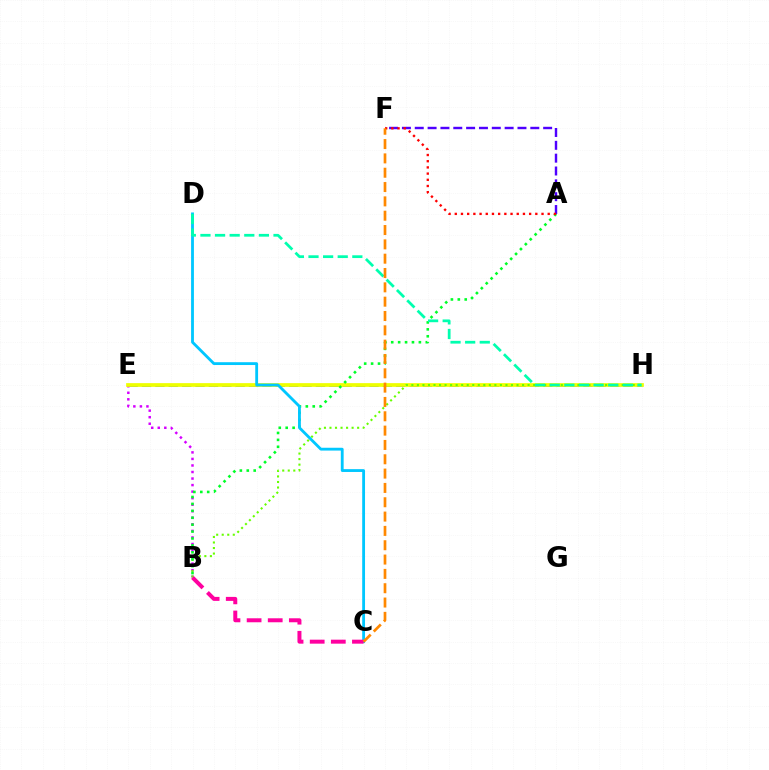{('E', 'H'): [{'color': '#003fff', 'line_style': 'dashed', 'thickness': 1.82}, {'color': '#eeff00', 'line_style': 'solid', 'thickness': 2.68}], ('B', 'E'): [{'color': '#d600ff', 'line_style': 'dotted', 'thickness': 1.78}], ('A', 'F'): [{'color': '#4f00ff', 'line_style': 'dashed', 'thickness': 1.74}, {'color': '#ff0000', 'line_style': 'dotted', 'thickness': 1.68}], ('B', 'H'): [{'color': '#66ff00', 'line_style': 'dotted', 'thickness': 1.5}], ('A', 'B'): [{'color': '#00ff27', 'line_style': 'dotted', 'thickness': 1.88}], ('C', 'D'): [{'color': '#00c7ff', 'line_style': 'solid', 'thickness': 2.03}], ('D', 'H'): [{'color': '#00ffaf', 'line_style': 'dashed', 'thickness': 1.99}], ('B', 'C'): [{'color': '#ff00a0', 'line_style': 'dashed', 'thickness': 2.87}], ('C', 'F'): [{'color': '#ff8800', 'line_style': 'dashed', 'thickness': 1.95}]}